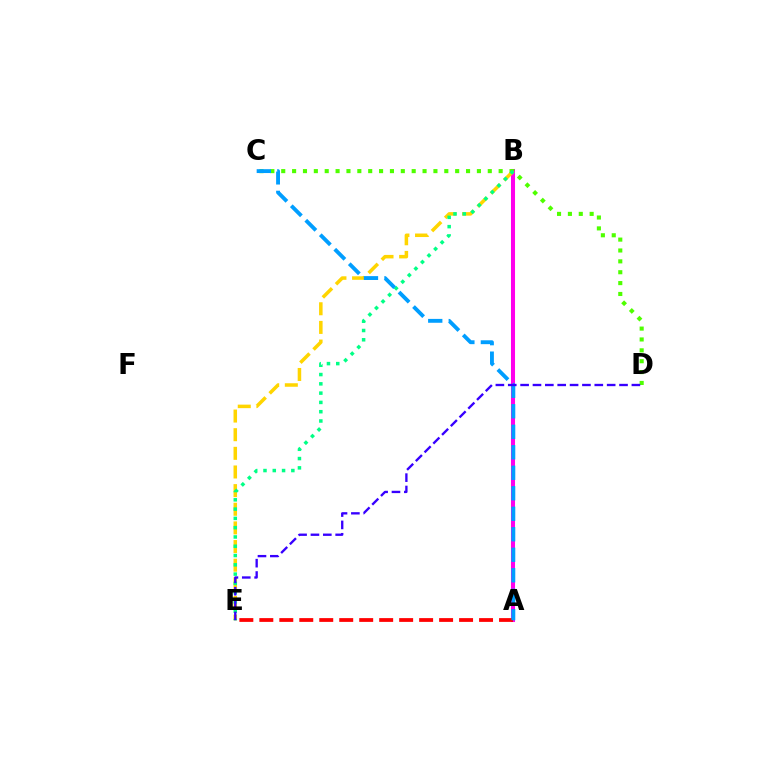{('A', 'B'): [{'color': '#ff00ed', 'line_style': 'solid', 'thickness': 2.91}], ('B', 'E'): [{'color': '#ffd500', 'line_style': 'dashed', 'thickness': 2.53}, {'color': '#00ff86', 'line_style': 'dotted', 'thickness': 2.52}], ('A', 'E'): [{'color': '#ff0000', 'line_style': 'dashed', 'thickness': 2.71}], ('C', 'D'): [{'color': '#4fff00', 'line_style': 'dotted', 'thickness': 2.95}], ('A', 'C'): [{'color': '#009eff', 'line_style': 'dashed', 'thickness': 2.78}], ('D', 'E'): [{'color': '#3700ff', 'line_style': 'dashed', 'thickness': 1.68}]}